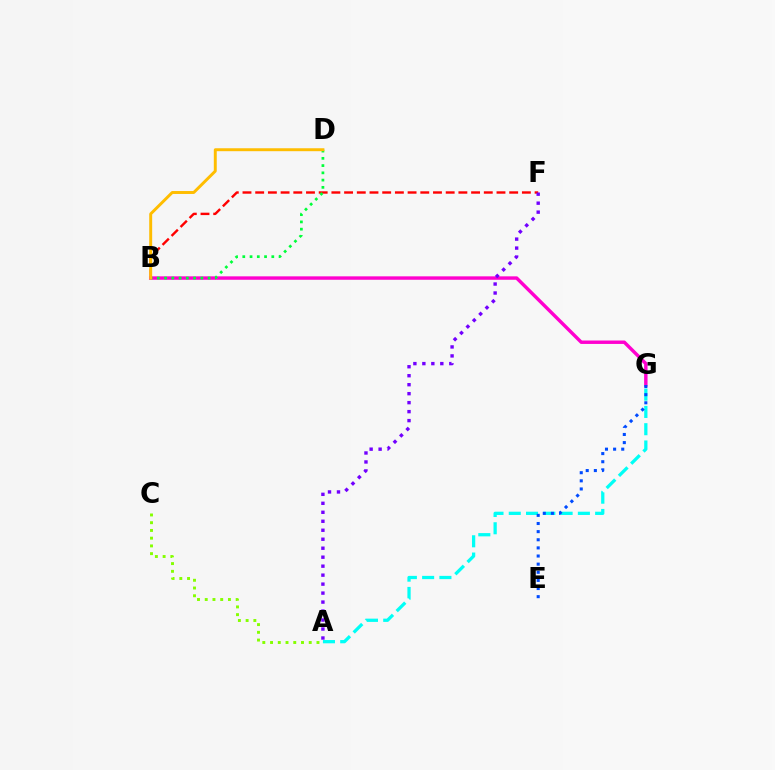{('B', 'F'): [{'color': '#ff0000', 'line_style': 'dashed', 'thickness': 1.73}], ('A', 'C'): [{'color': '#84ff00', 'line_style': 'dotted', 'thickness': 2.1}], ('B', 'G'): [{'color': '#ff00cf', 'line_style': 'solid', 'thickness': 2.46}], ('A', 'G'): [{'color': '#00fff6', 'line_style': 'dashed', 'thickness': 2.35}], ('E', 'G'): [{'color': '#004bff', 'line_style': 'dotted', 'thickness': 2.21}], ('B', 'D'): [{'color': '#00ff39', 'line_style': 'dotted', 'thickness': 1.97}, {'color': '#ffbd00', 'line_style': 'solid', 'thickness': 2.12}], ('A', 'F'): [{'color': '#7200ff', 'line_style': 'dotted', 'thickness': 2.44}]}